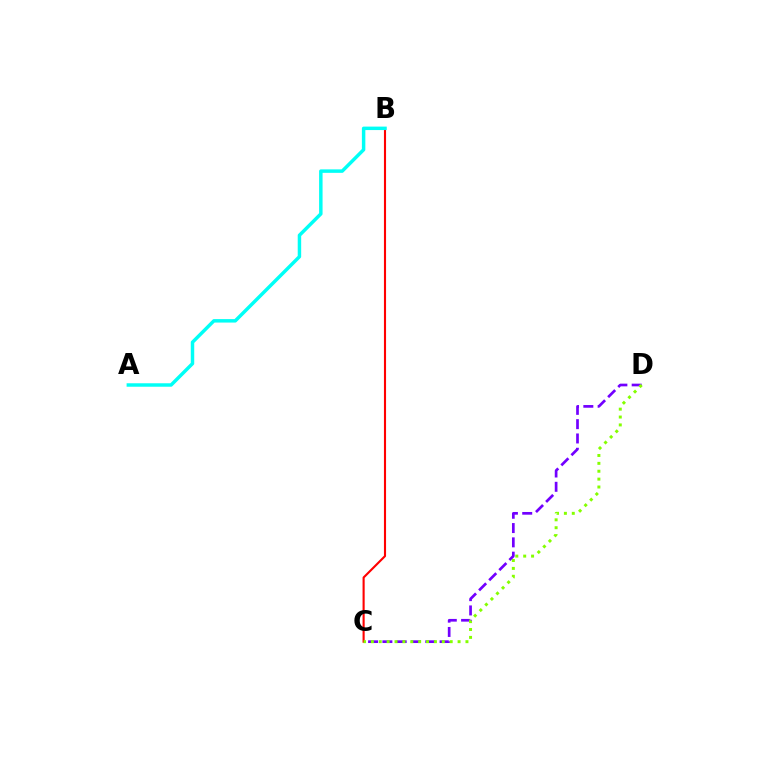{('C', 'D'): [{'color': '#7200ff', 'line_style': 'dashed', 'thickness': 1.94}, {'color': '#84ff00', 'line_style': 'dotted', 'thickness': 2.14}], ('B', 'C'): [{'color': '#ff0000', 'line_style': 'solid', 'thickness': 1.52}], ('A', 'B'): [{'color': '#00fff6', 'line_style': 'solid', 'thickness': 2.49}]}